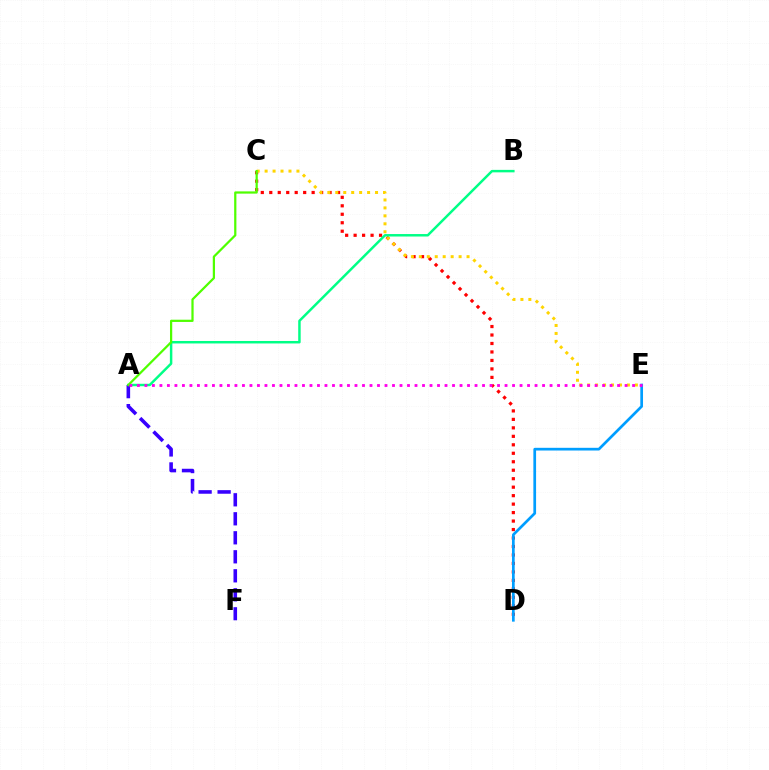{('C', 'D'): [{'color': '#ff0000', 'line_style': 'dotted', 'thickness': 2.3}], ('C', 'E'): [{'color': '#ffd500', 'line_style': 'dotted', 'thickness': 2.16}], ('A', 'B'): [{'color': '#00ff86', 'line_style': 'solid', 'thickness': 1.78}], ('A', 'F'): [{'color': '#3700ff', 'line_style': 'dashed', 'thickness': 2.58}], ('A', 'C'): [{'color': '#4fff00', 'line_style': 'solid', 'thickness': 1.61}], ('D', 'E'): [{'color': '#009eff', 'line_style': 'solid', 'thickness': 1.95}], ('A', 'E'): [{'color': '#ff00ed', 'line_style': 'dotted', 'thickness': 2.04}]}